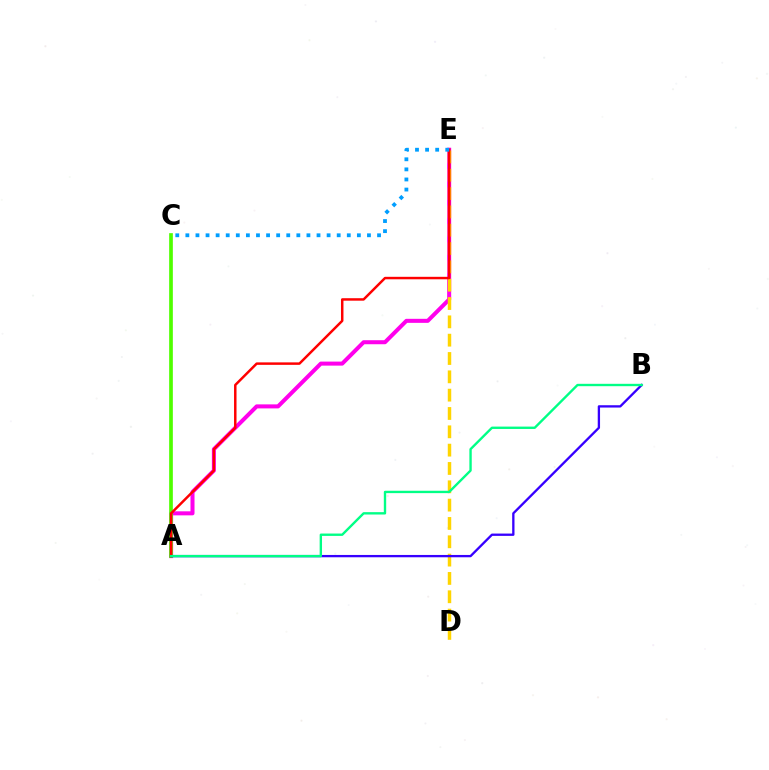{('A', 'E'): [{'color': '#ff00ed', 'line_style': 'solid', 'thickness': 2.9}, {'color': '#ff0000', 'line_style': 'solid', 'thickness': 1.78}], ('D', 'E'): [{'color': '#ffd500', 'line_style': 'dashed', 'thickness': 2.49}], ('A', 'C'): [{'color': '#4fff00', 'line_style': 'solid', 'thickness': 2.65}], ('A', 'B'): [{'color': '#3700ff', 'line_style': 'solid', 'thickness': 1.67}, {'color': '#00ff86', 'line_style': 'solid', 'thickness': 1.71}], ('C', 'E'): [{'color': '#009eff', 'line_style': 'dotted', 'thickness': 2.74}]}